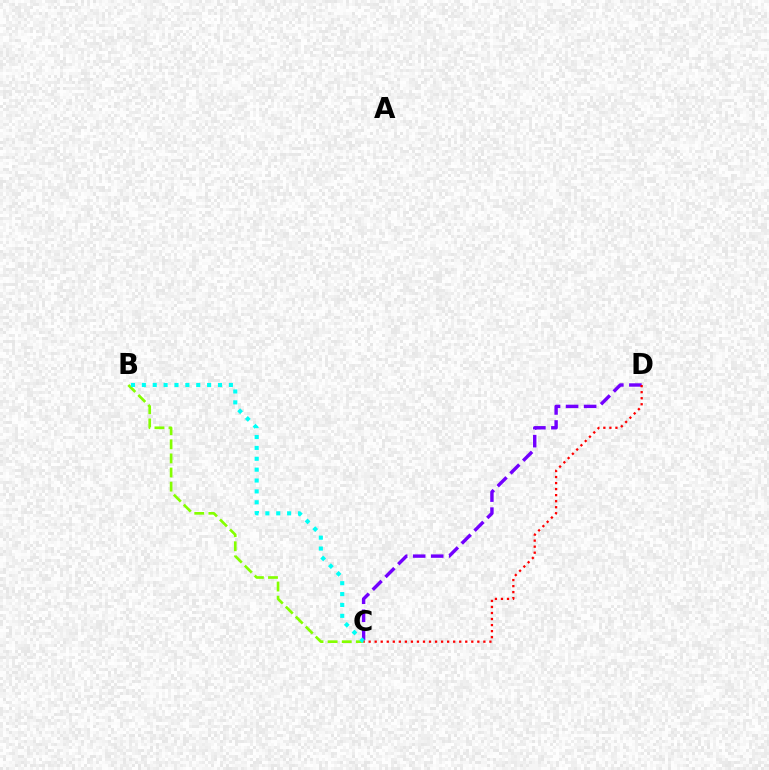{('B', 'C'): [{'color': '#84ff00', 'line_style': 'dashed', 'thickness': 1.92}, {'color': '#00fff6', 'line_style': 'dotted', 'thickness': 2.96}], ('C', 'D'): [{'color': '#7200ff', 'line_style': 'dashed', 'thickness': 2.45}, {'color': '#ff0000', 'line_style': 'dotted', 'thickness': 1.64}]}